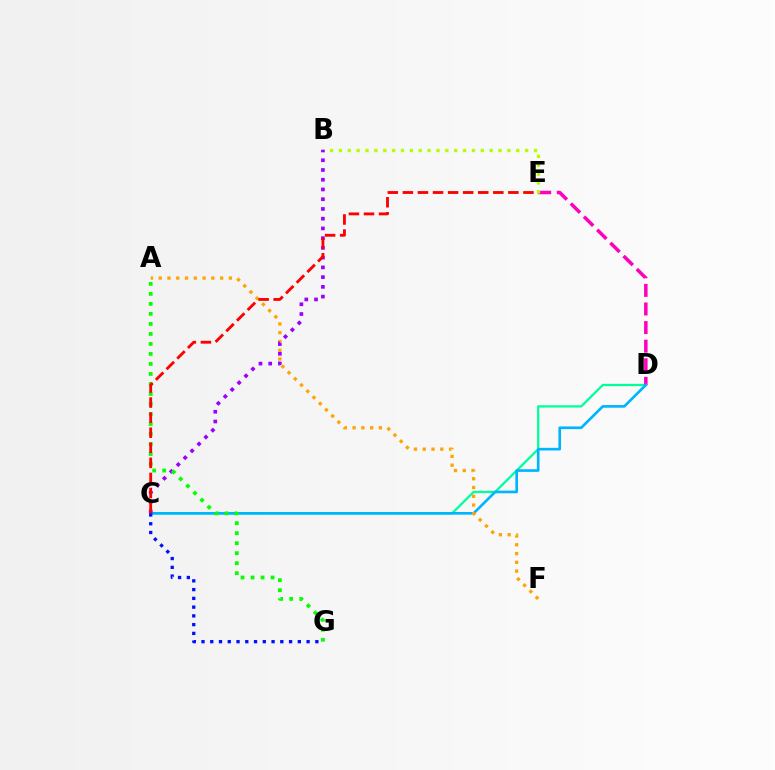{('C', 'D'): [{'color': '#00ff9d', 'line_style': 'solid', 'thickness': 1.64}, {'color': '#00b5ff', 'line_style': 'solid', 'thickness': 1.92}], ('D', 'E'): [{'color': '#ff00bd', 'line_style': 'dashed', 'thickness': 2.53}], ('B', 'E'): [{'color': '#b3ff00', 'line_style': 'dotted', 'thickness': 2.41}], ('A', 'F'): [{'color': '#ffa500', 'line_style': 'dotted', 'thickness': 2.38}], ('B', 'C'): [{'color': '#9b00ff', 'line_style': 'dotted', 'thickness': 2.65}], ('A', 'G'): [{'color': '#08ff00', 'line_style': 'dotted', 'thickness': 2.72}], ('C', 'E'): [{'color': '#ff0000', 'line_style': 'dashed', 'thickness': 2.05}], ('C', 'G'): [{'color': '#0010ff', 'line_style': 'dotted', 'thickness': 2.38}]}